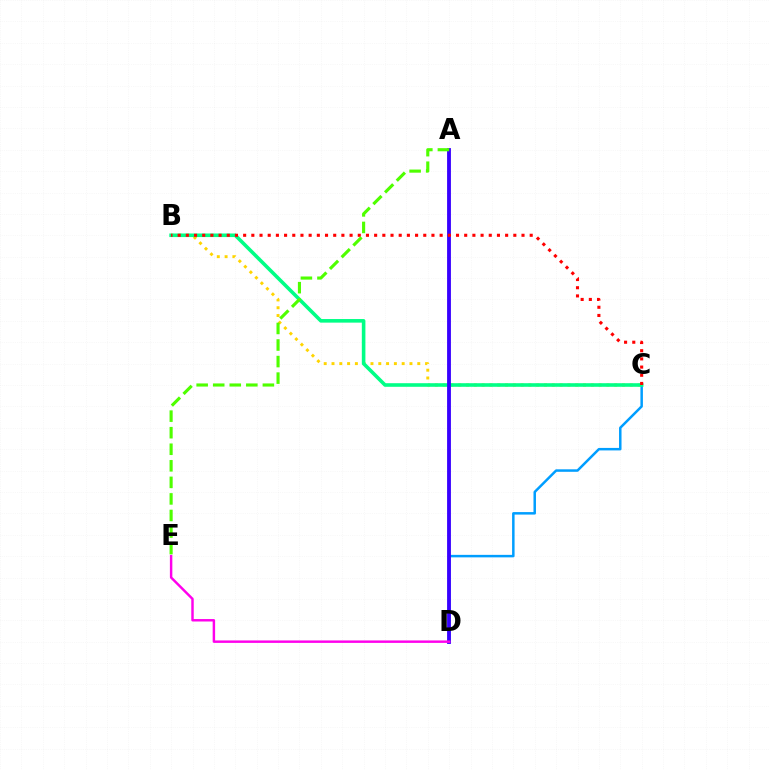{('C', 'D'): [{'color': '#009eff', 'line_style': 'solid', 'thickness': 1.79}], ('B', 'C'): [{'color': '#ffd500', 'line_style': 'dotted', 'thickness': 2.12}, {'color': '#00ff86', 'line_style': 'solid', 'thickness': 2.59}, {'color': '#ff0000', 'line_style': 'dotted', 'thickness': 2.22}], ('A', 'D'): [{'color': '#3700ff', 'line_style': 'solid', 'thickness': 2.76}], ('D', 'E'): [{'color': '#ff00ed', 'line_style': 'solid', 'thickness': 1.76}], ('A', 'E'): [{'color': '#4fff00', 'line_style': 'dashed', 'thickness': 2.25}]}